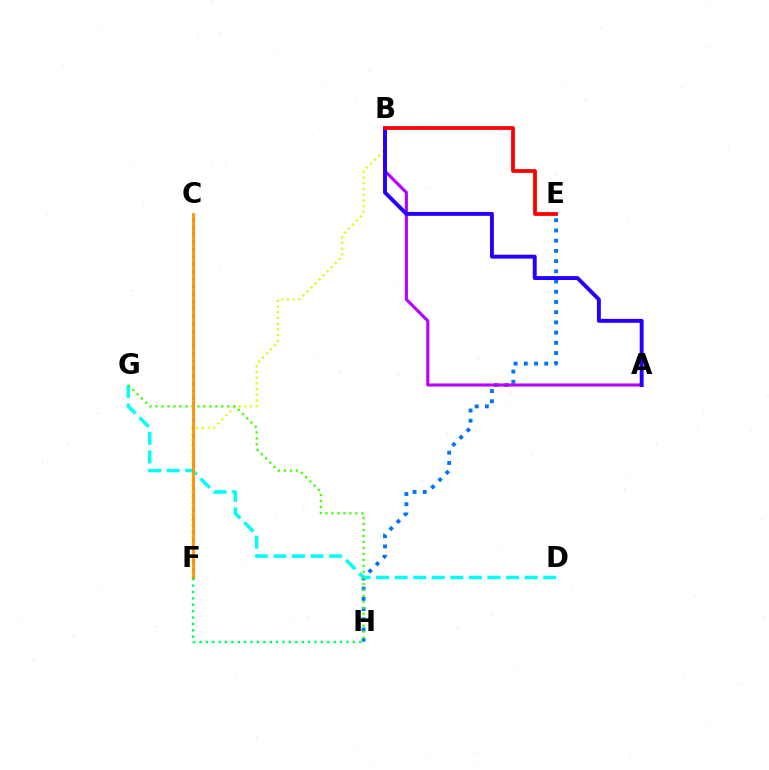{('E', 'H'): [{'color': '#0074ff', 'line_style': 'dotted', 'thickness': 2.78}], ('C', 'F'): [{'color': '#ff00ac', 'line_style': 'dotted', 'thickness': 2.02}, {'color': '#ff9400', 'line_style': 'solid', 'thickness': 2.03}], ('A', 'B'): [{'color': '#b900ff', 'line_style': 'solid', 'thickness': 2.22}, {'color': '#2500ff', 'line_style': 'solid', 'thickness': 2.81}], ('B', 'F'): [{'color': '#d1ff00', 'line_style': 'dotted', 'thickness': 1.55}], ('D', 'G'): [{'color': '#00fff6', 'line_style': 'dashed', 'thickness': 2.52}], ('G', 'H'): [{'color': '#3dff00', 'line_style': 'dotted', 'thickness': 1.63}], ('B', 'E'): [{'color': '#ff0000', 'line_style': 'solid', 'thickness': 2.72}], ('F', 'H'): [{'color': '#00ff5c', 'line_style': 'dotted', 'thickness': 1.74}]}